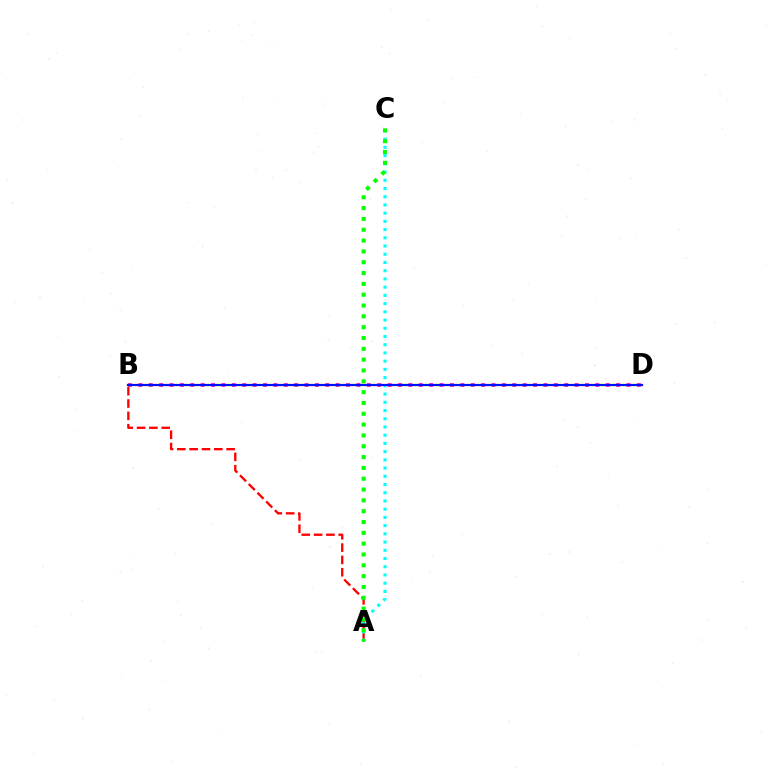{('B', 'D'): [{'color': '#ee00ff', 'line_style': 'dotted', 'thickness': 2.82}, {'color': '#fcf500', 'line_style': 'solid', 'thickness': 1.71}, {'color': '#0010ff', 'line_style': 'solid', 'thickness': 1.56}], ('A', 'B'): [{'color': '#ff0000', 'line_style': 'dashed', 'thickness': 1.67}], ('A', 'C'): [{'color': '#00fff6', 'line_style': 'dotted', 'thickness': 2.23}, {'color': '#08ff00', 'line_style': 'dotted', 'thickness': 2.94}]}